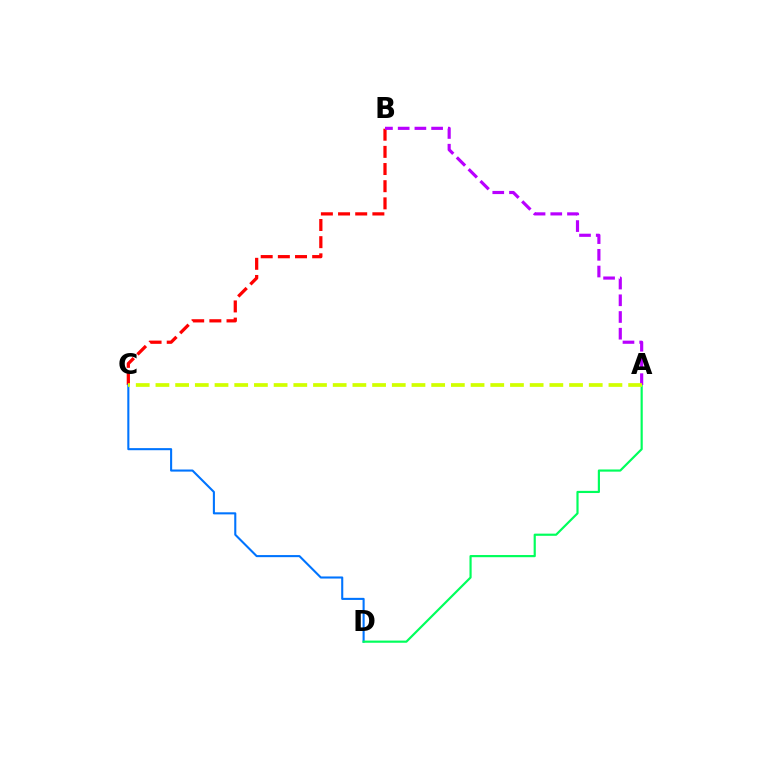{('B', 'C'): [{'color': '#ff0000', 'line_style': 'dashed', 'thickness': 2.33}], ('C', 'D'): [{'color': '#0074ff', 'line_style': 'solid', 'thickness': 1.5}], ('A', 'D'): [{'color': '#00ff5c', 'line_style': 'solid', 'thickness': 1.57}], ('A', 'B'): [{'color': '#b900ff', 'line_style': 'dashed', 'thickness': 2.27}], ('A', 'C'): [{'color': '#d1ff00', 'line_style': 'dashed', 'thickness': 2.68}]}